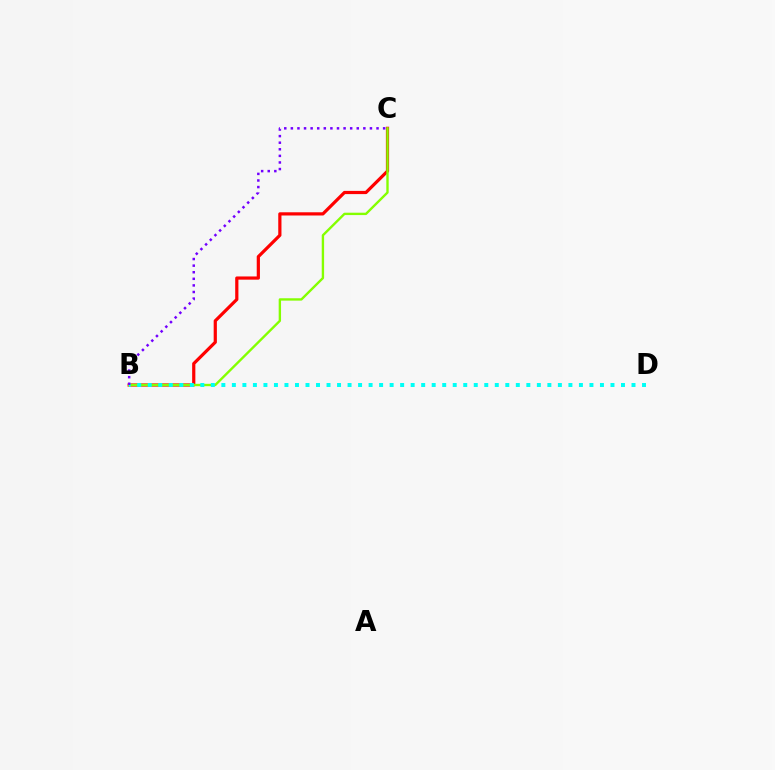{('B', 'C'): [{'color': '#ff0000', 'line_style': 'solid', 'thickness': 2.31}, {'color': '#84ff00', 'line_style': 'solid', 'thickness': 1.71}, {'color': '#7200ff', 'line_style': 'dotted', 'thickness': 1.79}], ('B', 'D'): [{'color': '#00fff6', 'line_style': 'dotted', 'thickness': 2.86}]}